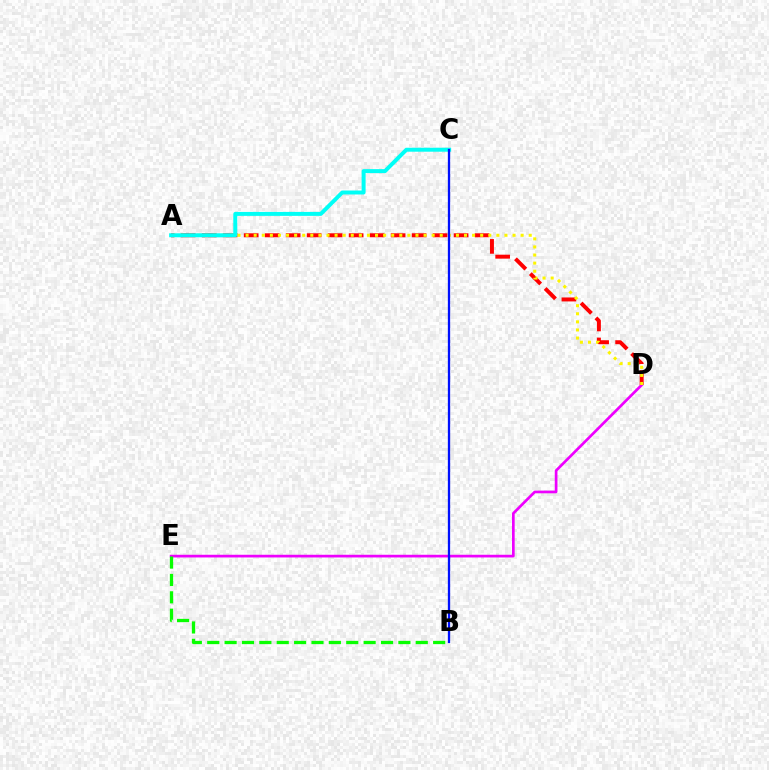{('A', 'D'): [{'color': '#ff0000', 'line_style': 'dashed', 'thickness': 2.85}, {'color': '#fcf500', 'line_style': 'dotted', 'thickness': 2.2}], ('D', 'E'): [{'color': '#ee00ff', 'line_style': 'solid', 'thickness': 1.94}], ('B', 'E'): [{'color': '#08ff00', 'line_style': 'dashed', 'thickness': 2.36}], ('A', 'C'): [{'color': '#00fff6', 'line_style': 'solid', 'thickness': 2.85}], ('B', 'C'): [{'color': '#0010ff', 'line_style': 'solid', 'thickness': 1.65}]}